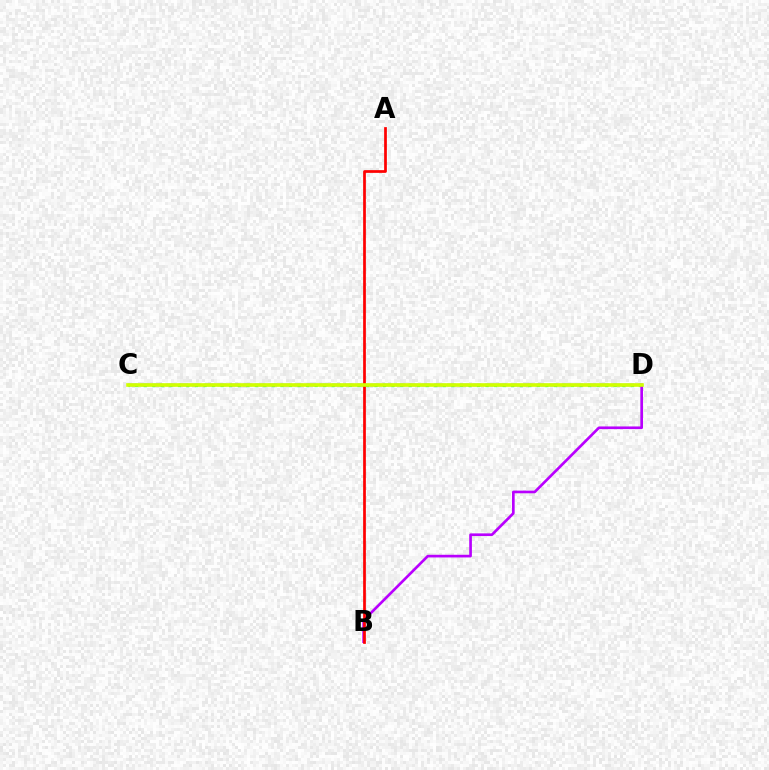{('C', 'D'): [{'color': '#00ff5c', 'line_style': 'dotted', 'thickness': 2.32}, {'color': '#0074ff', 'line_style': 'dashed', 'thickness': 1.73}, {'color': '#d1ff00', 'line_style': 'solid', 'thickness': 2.62}], ('B', 'D'): [{'color': '#b900ff', 'line_style': 'solid', 'thickness': 1.92}], ('A', 'B'): [{'color': '#ff0000', 'line_style': 'solid', 'thickness': 1.96}]}